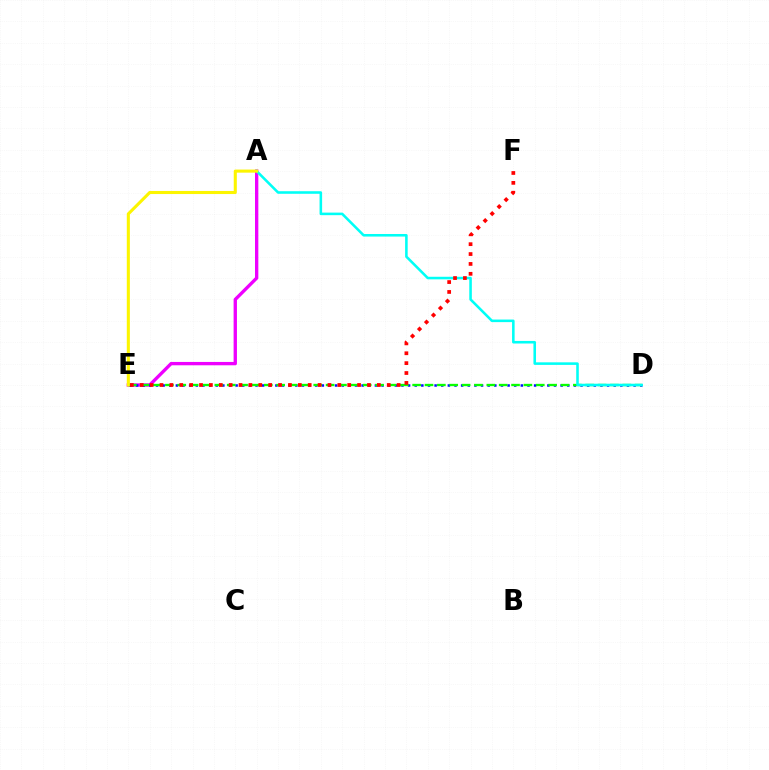{('A', 'E'): [{'color': '#ee00ff', 'line_style': 'solid', 'thickness': 2.41}, {'color': '#fcf500', 'line_style': 'solid', 'thickness': 2.22}], ('D', 'E'): [{'color': '#0010ff', 'line_style': 'dotted', 'thickness': 1.8}, {'color': '#08ff00', 'line_style': 'dashed', 'thickness': 1.68}], ('A', 'D'): [{'color': '#00fff6', 'line_style': 'solid', 'thickness': 1.85}], ('E', 'F'): [{'color': '#ff0000', 'line_style': 'dotted', 'thickness': 2.68}]}